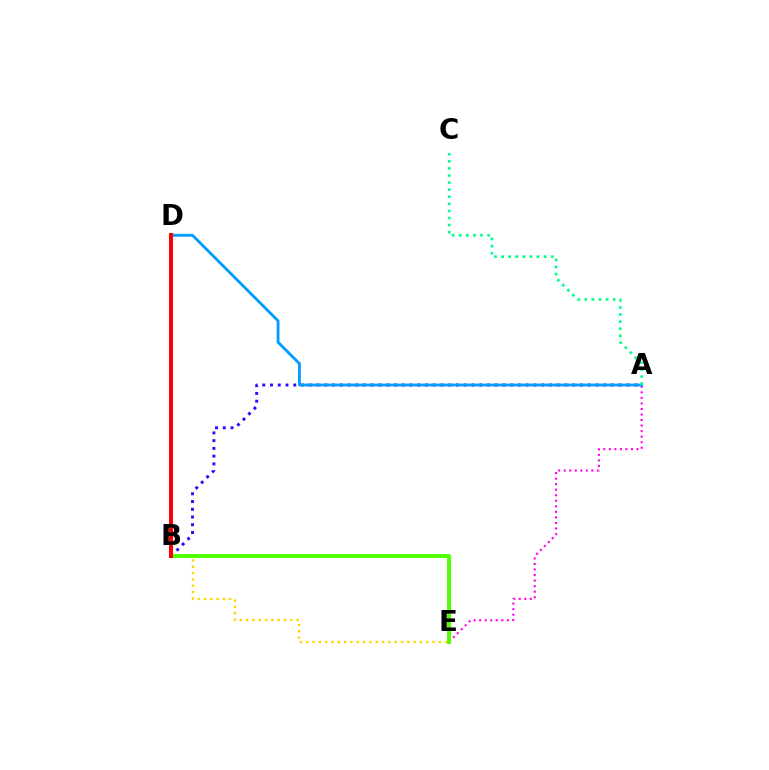{('A', 'B'): [{'color': '#3700ff', 'line_style': 'dotted', 'thickness': 2.11}], ('A', 'E'): [{'color': '#ff00ed', 'line_style': 'dotted', 'thickness': 1.51}], ('A', 'D'): [{'color': '#009eff', 'line_style': 'solid', 'thickness': 2.04}], ('B', 'E'): [{'color': '#ffd500', 'line_style': 'dotted', 'thickness': 1.72}, {'color': '#4fff00', 'line_style': 'solid', 'thickness': 2.82}], ('B', 'D'): [{'color': '#ff0000', 'line_style': 'solid', 'thickness': 2.87}], ('A', 'C'): [{'color': '#00ff86', 'line_style': 'dotted', 'thickness': 1.93}]}